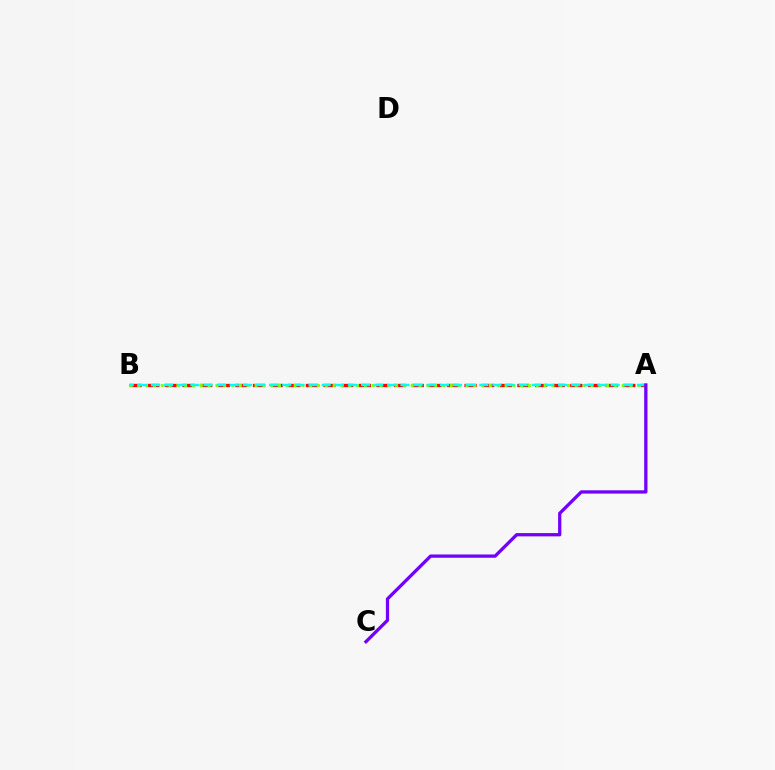{('A', 'B'): [{'color': '#ff0000', 'line_style': 'dashed', 'thickness': 2.39}, {'color': '#84ff00', 'line_style': 'dotted', 'thickness': 2.12}, {'color': '#00fff6', 'line_style': 'dashed', 'thickness': 1.78}], ('A', 'C'): [{'color': '#7200ff', 'line_style': 'solid', 'thickness': 2.36}]}